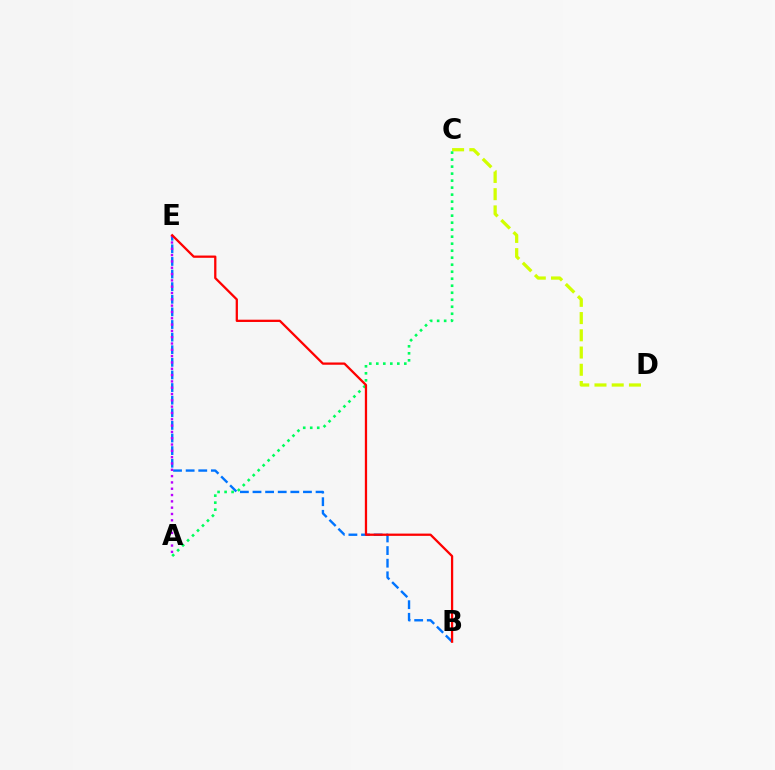{('C', 'D'): [{'color': '#d1ff00', 'line_style': 'dashed', 'thickness': 2.34}], ('A', 'C'): [{'color': '#00ff5c', 'line_style': 'dotted', 'thickness': 1.9}], ('B', 'E'): [{'color': '#0074ff', 'line_style': 'dashed', 'thickness': 1.71}, {'color': '#ff0000', 'line_style': 'solid', 'thickness': 1.64}], ('A', 'E'): [{'color': '#b900ff', 'line_style': 'dotted', 'thickness': 1.72}]}